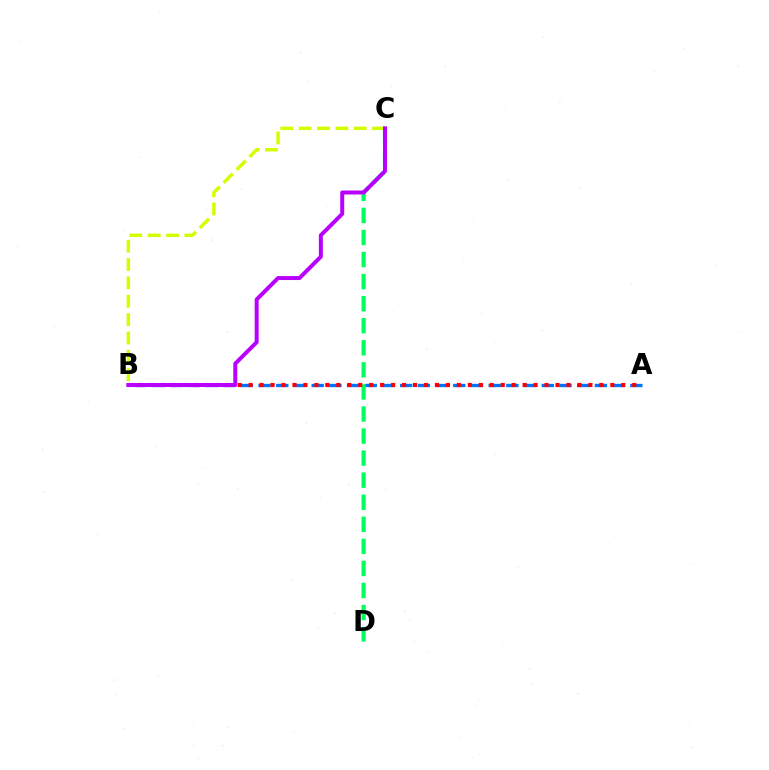{('A', 'B'): [{'color': '#0074ff', 'line_style': 'dashed', 'thickness': 2.4}, {'color': '#ff0000', 'line_style': 'dotted', 'thickness': 2.98}], ('C', 'D'): [{'color': '#00ff5c', 'line_style': 'dashed', 'thickness': 3.0}], ('B', 'C'): [{'color': '#d1ff00', 'line_style': 'dashed', 'thickness': 2.49}, {'color': '#b900ff', 'line_style': 'solid', 'thickness': 2.86}]}